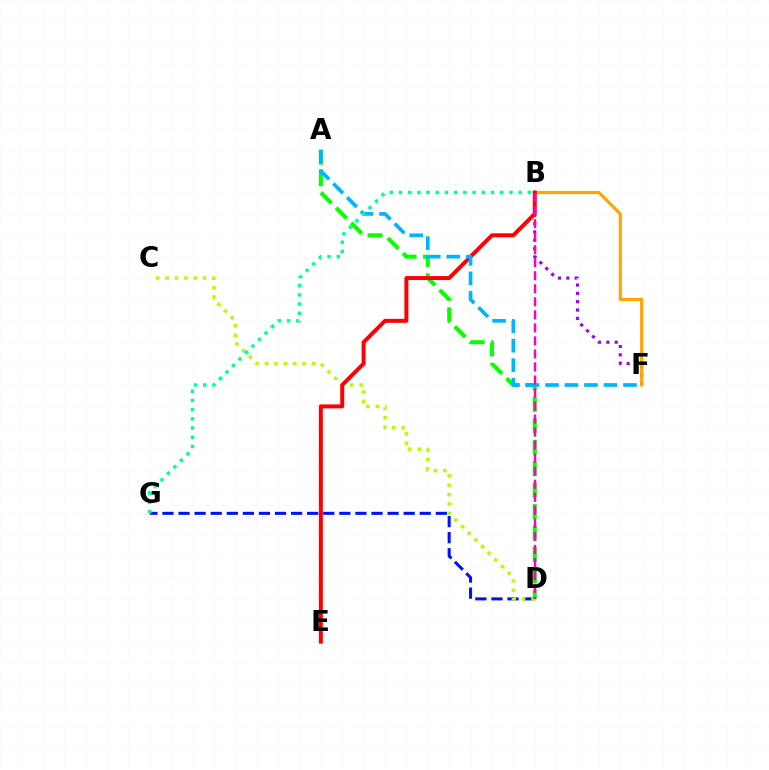{('D', 'G'): [{'color': '#0010ff', 'line_style': 'dashed', 'thickness': 2.18}], ('C', 'D'): [{'color': '#b3ff00', 'line_style': 'dotted', 'thickness': 2.56}], ('B', 'F'): [{'color': '#9b00ff', 'line_style': 'dotted', 'thickness': 2.26}, {'color': '#ffa500', 'line_style': 'solid', 'thickness': 2.25}], ('A', 'D'): [{'color': '#08ff00', 'line_style': 'dashed', 'thickness': 2.91}], ('B', 'E'): [{'color': '#ff0000', 'line_style': 'solid', 'thickness': 2.86}], ('A', 'F'): [{'color': '#00b5ff', 'line_style': 'dashed', 'thickness': 2.65}], ('B', 'D'): [{'color': '#ff00bd', 'line_style': 'dashed', 'thickness': 1.77}], ('B', 'G'): [{'color': '#00ff9d', 'line_style': 'dotted', 'thickness': 2.5}]}